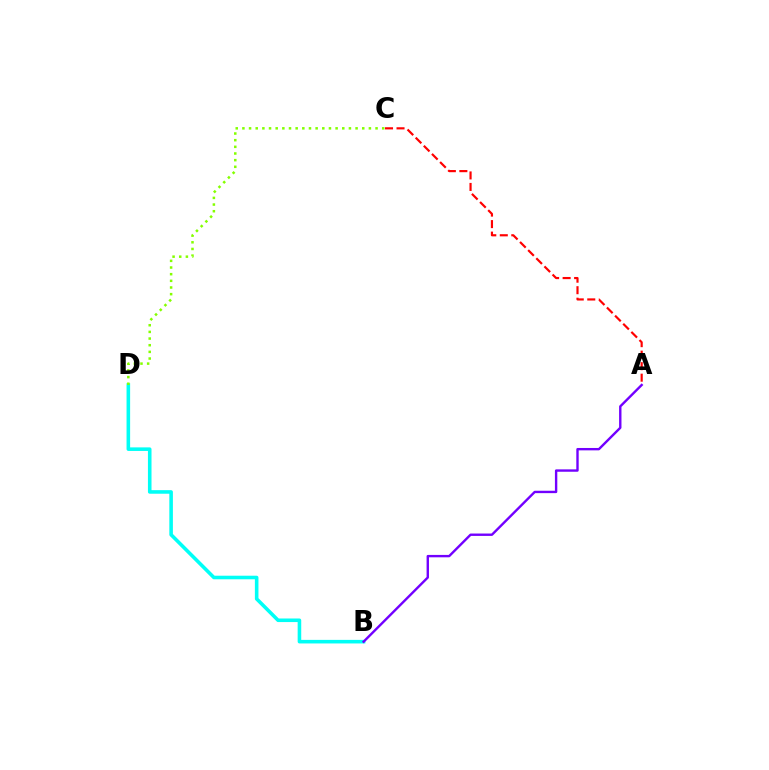{('A', 'C'): [{'color': '#ff0000', 'line_style': 'dashed', 'thickness': 1.56}], ('B', 'D'): [{'color': '#00fff6', 'line_style': 'solid', 'thickness': 2.57}], ('A', 'B'): [{'color': '#7200ff', 'line_style': 'solid', 'thickness': 1.72}], ('C', 'D'): [{'color': '#84ff00', 'line_style': 'dotted', 'thickness': 1.81}]}